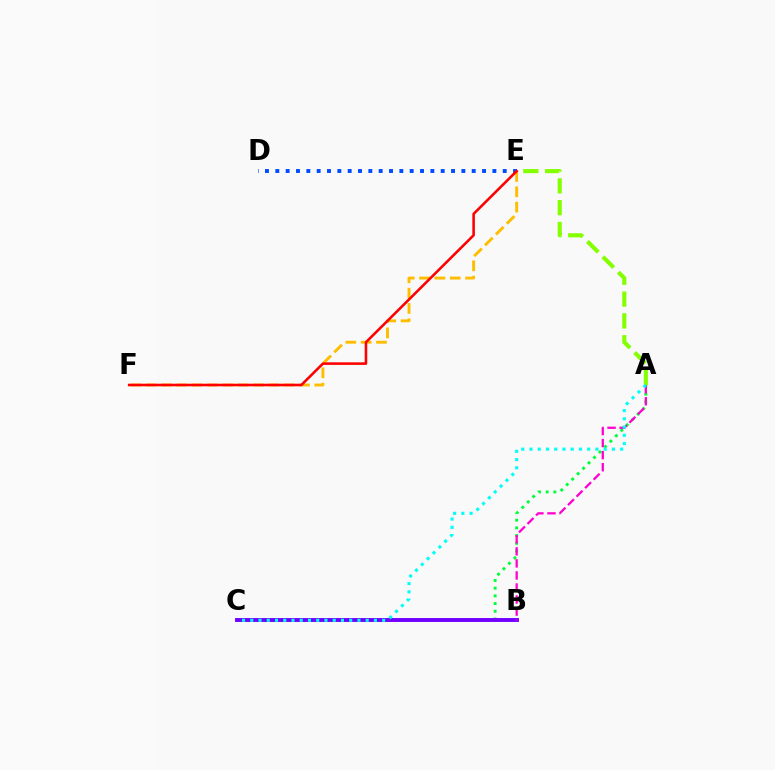{('E', 'F'): [{'color': '#ffbd00', 'line_style': 'dashed', 'thickness': 2.08}, {'color': '#ff0000', 'line_style': 'solid', 'thickness': 1.85}], ('A', 'C'): [{'color': '#00ff39', 'line_style': 'dotted', 'thickness': 2.09}, {'color': '#00fff6', 'line_style': 'dotted', 'thickness': 2.24}], ('D', 'E'): [{'color': '#004bff', 'line_style': 'dotted', 'thickness': 2.81}], ('B', 'C'): [{'color': '#7200ff', 'line_style': 'solid', 'thickness': 2.8}], ('A', 'B'): [{'color': '#ff00cf', 'line_style': 'dashed', 'thickness': 1.64}], ('A', 'E'): [{'color': '#84ff00', 'line_style': 'dashed', 'thickness': 2.96}]}